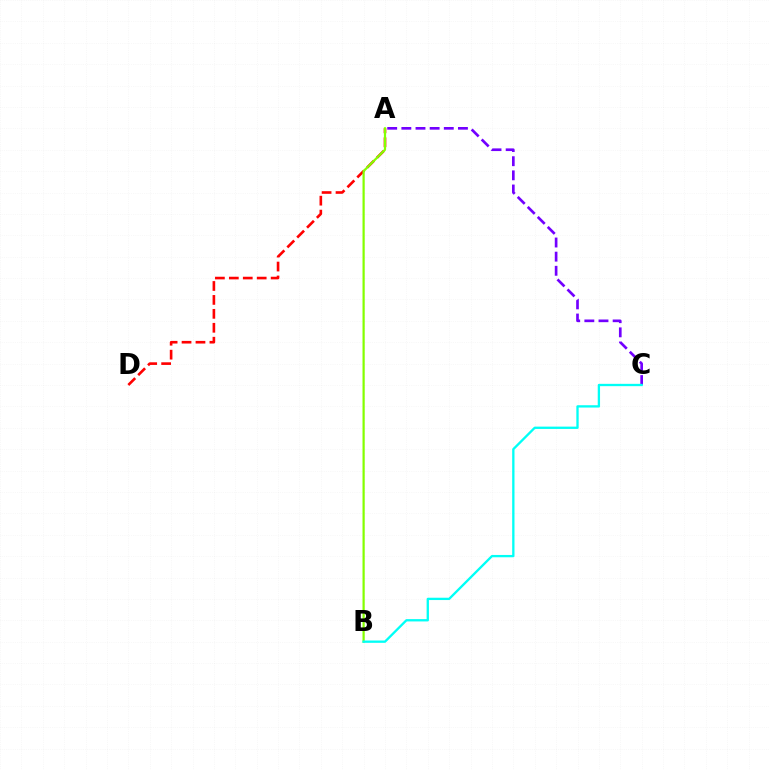{('A', 'C'): [{'color': '#7200ff', 'line_style': 'dashed', 'thickness': 1.92}], ('A', 'D'): [{'color': '#ff0000', 'line_style': 'dashed', 'thickness': 1.89}], ('A', 'B'): [{'color': '#84ff00', 'line_style': 'solid', 'thickness': 1.59}], ('B', 'C'): [{'color': '#00fff6', 'line_style': 'solid', 'thickness': 1.67}]}